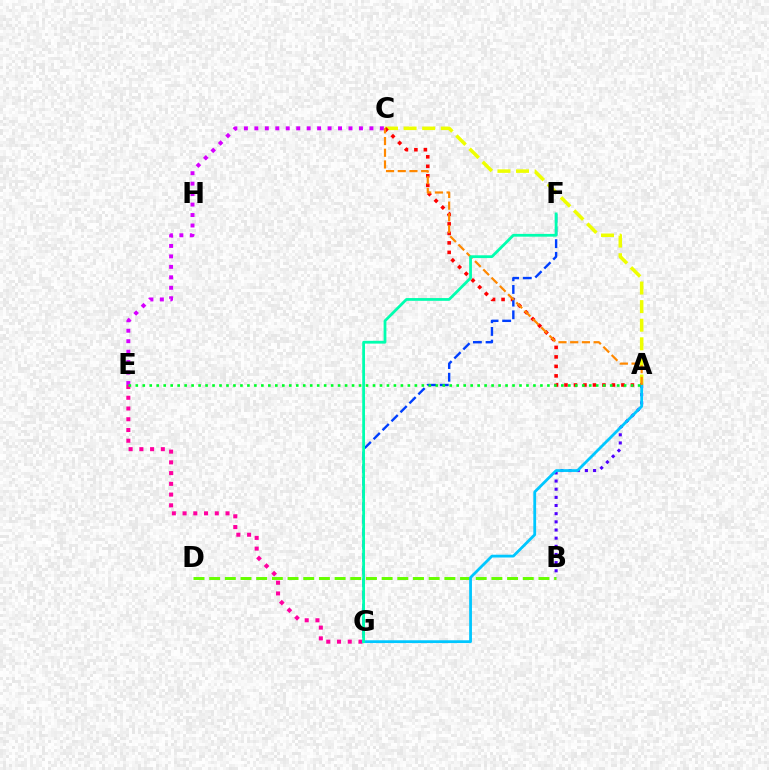{('A', 'C'): [{'color': '#eeff00', 'line_style': 'dashed', 'thickness': 2.53}, {'color': '#ff0000', 'line_style': 'dotted', 'thickness': 2.58}, {'color': '#ff8800', 'line_style': 'dashed', 'thickness': 1.59}], ('B', 'D'): [{'color': '#66ff00', 'line_style': 'dashed', 'thickness': 2.13}], ('E', 'G'): [{'color': '#ff00a0', 'line_style': 'dotted', 'thickness': 2.92}], ('A', 'B'): [{'color': '#4f00ff', 'line_style': 'dotted', 'thickness': 2.22}], ('F', 'G'): [{'color': '#003fff', 'line_style': 'dashed', 'thickness': 1.72}, {'color': '#00ffaf', 'line_style': 'solid', 'thickness': 1.99}], ('A', 'G'): [{'color': '#00c7ff', 'line_style': 'solid', 'thickness': 2.01}], ('C', 'E'): [{'color': '#d600ff', 'line_style': 'dotted', 'thickness': 2.84}], ('A', 'E'): [{'color': '#00ff27', 'line_style': 'dotted', 'thickness': 1.9}]}